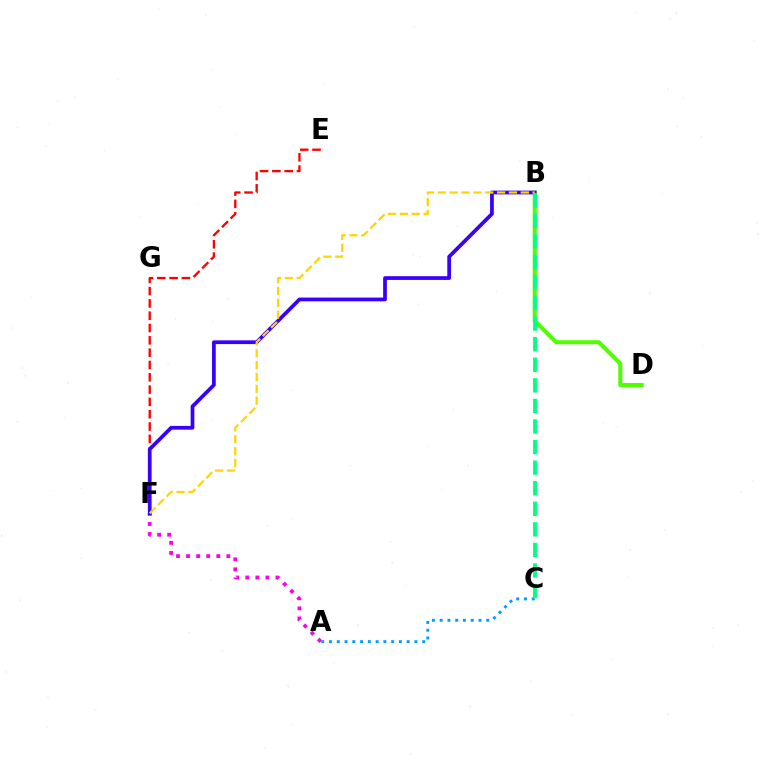{('A', 'C'): [{'color': '#009eff', 'line_style': 'dotted', 'thickness': 2.11}], ('B', 'D'): [{'color': '#4fff00', 'line_style': 'solid', 'thickness': 2.9}], ('A', 'F'): [{'color': '#ff00ed', 'line_style': 'dotted', 'thickness': 2.74}], ('E', 'F'): [{'color': '#ff0000', 'line_style': 'dashed', 'thickness': 1.67}], ('B', 'F'): [{'color': '#3700ff', 'line_style': 'solid', 'thickness': 2.69}, {'color': '#ffd500', 'line_style': 'dashed', 'thickness': 1.61}], ('B', 'C'): [{'color': '#00ff86', 'line_style': 'dashed', 'thickness': 2.79}]}